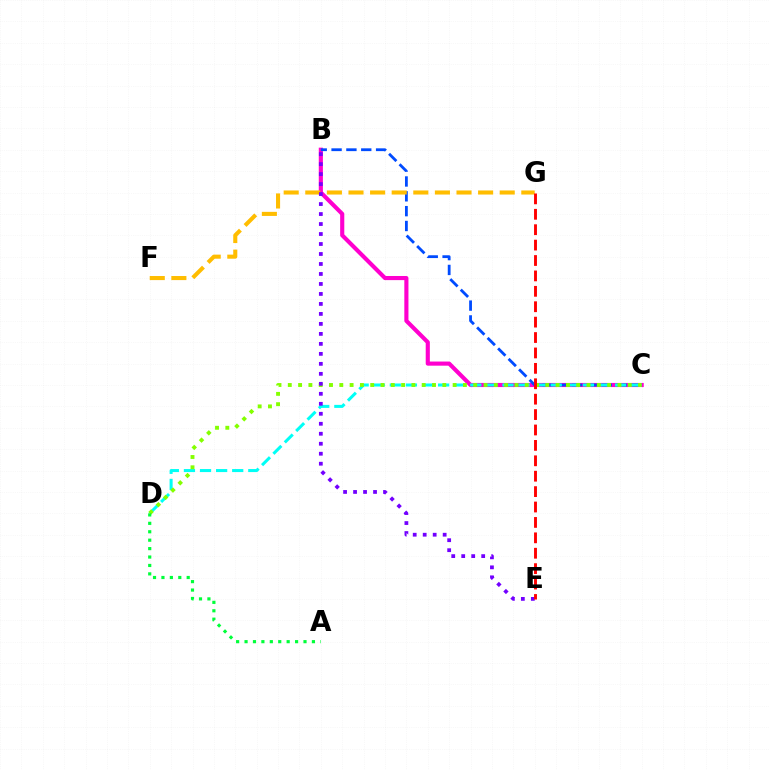{('B', 'C'): [{'color': '#ff00cf', 'line_style': 'solid', 'thickness': 2.97}, {'color': '#004bff', 'line_style': 'dashed', 'thickness': 2.02}], ('F', 'G'): [{'color': '#ffbd00', 'line_style': 'dashed', 'thickness': 2.93}], ('C', 'D'): [{'color': '#00fff6', 'line_style': 'dashed', 'thickness': 2.19}, {'color': '#84ff00', 'line_style': 'dotted', 'thickness': 2.8}], ('B', 'E'): [{'color': '#7200ff', 'line_style': 'dotted', 'thickness': 2.71}], ('E', 'G'): [{'color': '#ff0000', 'line_style': 'dashed', 'thickness': 2.09}], ('A', 'D'): [{'color': '#00ff39', 'line_style': 'dotted', 'thickness': 2.29}]}